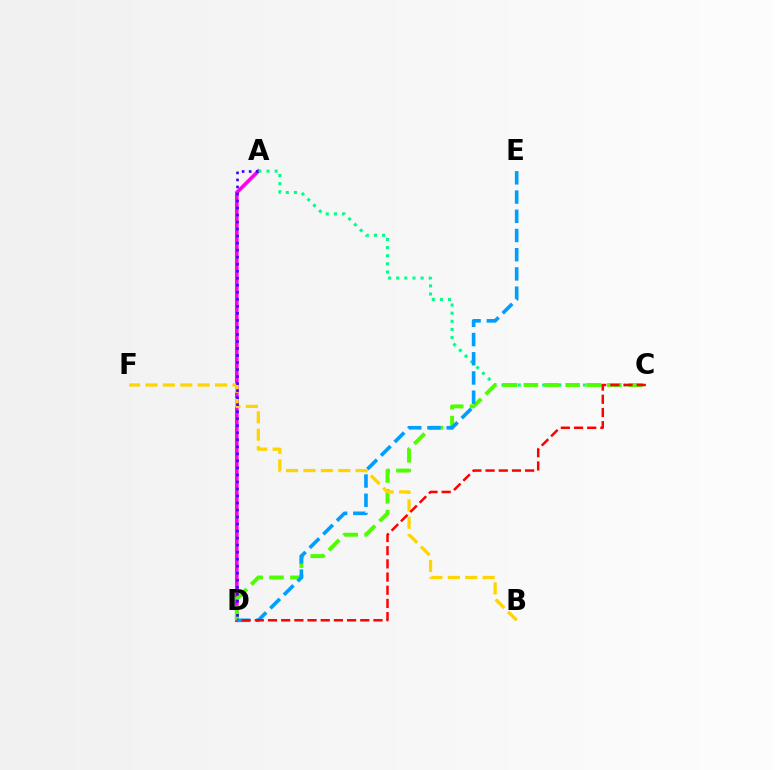{('A', 'D'): [{'color': '#ff00ed', 'line_style': 'solid', 'thickness': 2.61}, {'color': '#3700ff', 'line_style': 'dotted', 'thickness': 1.91}], ('A', 'C'): [{'color': '#00ff86', 'line_style': 'dotted', 'thickness': 2.21}], ('C', 'D'): [{'color': '#4fff00', 'line_style': 'dashed', 'thickness': 2.84}, {'color': '#ff0000', 'line_style': 'dashed', 'thickness': 1.79}], ('D', 'E'): [{'color': '#009eff', 'line_style': 'dashed', 'thickness': 2.61}], ('B', 'F'): [{'color': '#ffd500', 'line_style': 'dashed', 'thickness': 2.36}]}